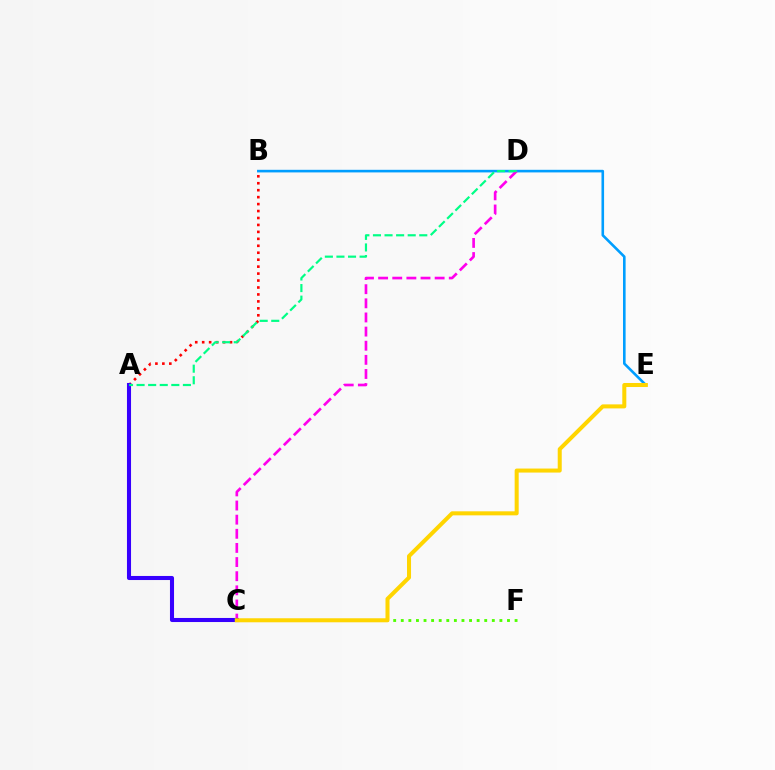{('C', 'F'): [{'color': '#4fff00', 'line_style': 'dotted', 'thickness': 2.06}], ('B', 'E'): [{'color': '#009eff', 'line_style': 'solid', 'thickness': 1.88}], ('A', 'B'): [{'color': '#ff0000', 'line_style': 'dotted', 'thickness': 1.89}], ('C', 'D'): [{'color': '#ff00ed', 'line_style': 'dashed', 'thickness': 1.92}], ('A', 'C'): [{'color': '#3700ff', 'line_style': 'solid', 'thickness': 2.93}], ('A', 'D'): [{'color': '#00ff86', 'line_style': 'dashed', 'thickness': 1.57}], ('C', 'E'): [{'color': '#ffd500', 'line_style': 'solid', 'thickness': 2.9}]}